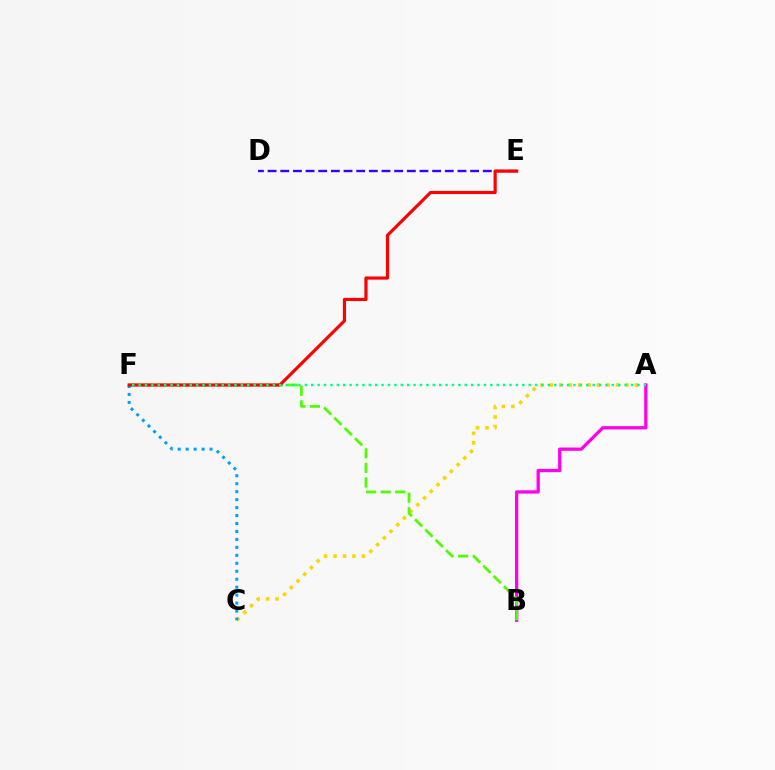{('A', 'C'): [{'color': '#ffd500', 'line_style': 'dotted', 'thickness': 2.57}], ('D', 'E'): [{'color': '#3700ff', 'line_style': 'dashed', 'thickness': 1.72}], ('A', 'B'): [{'color': '#ff00ed', 'line_style': 'solid', 'thickness': 2.35}], ('B', 'F'): [{'color': '#4fff00', 'line_style': 'dashed', 'thickness': 1.98}], ('C', 'F'): [{'color': '#009eff', 'line_style': 'dotted', 'thickness': 2.16}], ('E', 'F'): [{'color': '#ff0000', 'line_style': 'solid', 'thickness': 2.29}], ('A', 'F'): [{'color': '#00ff86', 'line_style': 'dotted', 'thickness': 1.74}]}